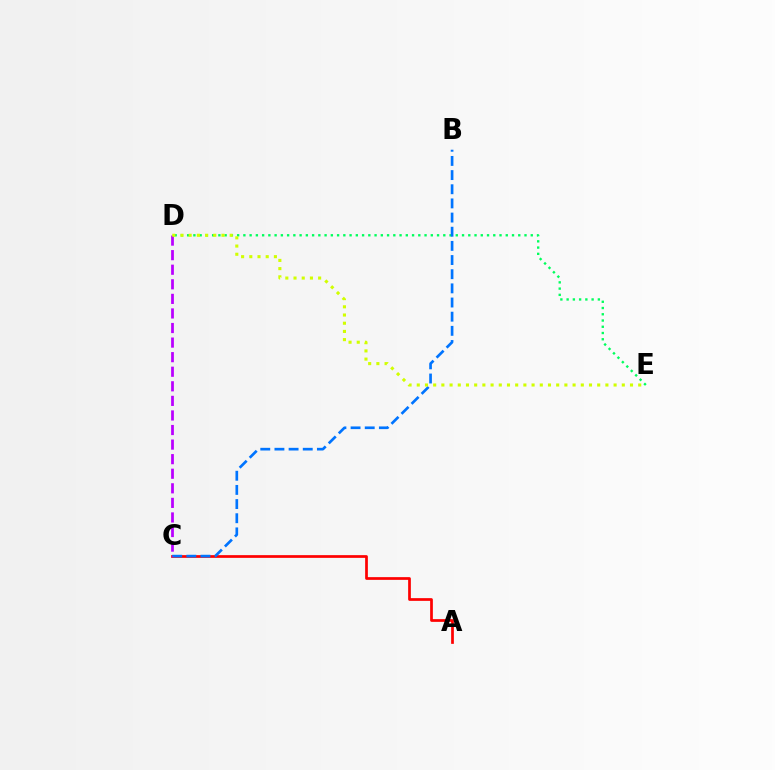{('A', 'C'): [{'color': '#ff0000', 'line_style': 'solid', 'thickness': 1.96}], ('D', 'E'): [{'color': '#00ff5c', 'line_style': 'dotted', 'thickness': 1.7}, {'color': '#d1ff00', 'line_style': 'dotted', 'thickness': 2.23}], ('B', 'C'): [{'color': '#0074ff', 'line_style': 'dashed', 'thickness': 1.92}], ('C', 'D'): [{'color': '#b900ff', 'line_style': 'dashed', 'thickness': 1.98}]}